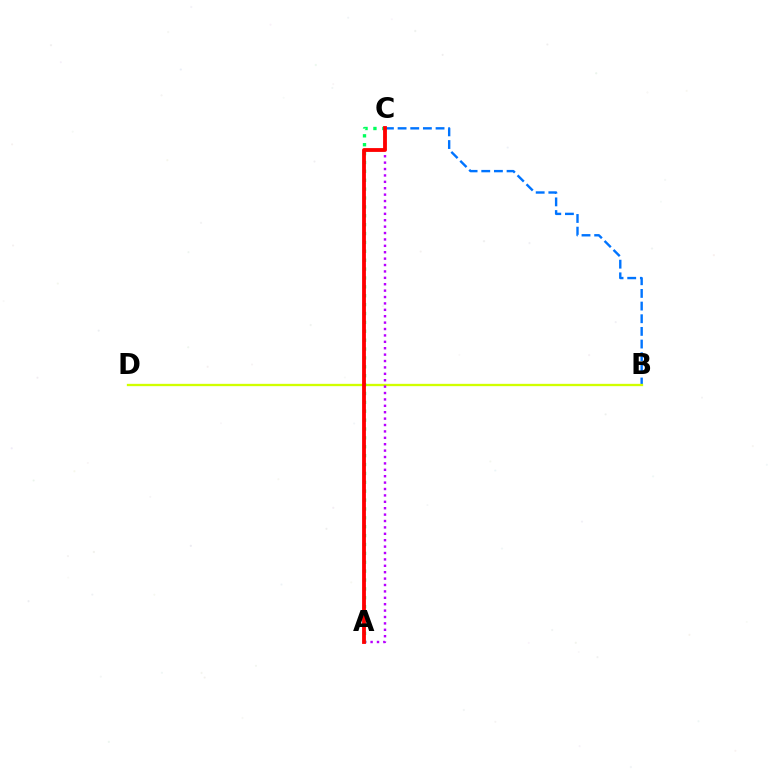{('B', 'C'): [{'color': '#0074ff', 'line_style': 'dashed', 'thickness': 1.72}], ('B', 'D'): [{'color': '#d1ff00', 'line_style': 'solid', 'thickness': 1.67}], ('A', 'C'): [{'color': '#b900ff', 'line_style': 'dotted', 'thickness': 1.74}, {'color': '#00ff5c', 'line_style': 'dotted', 'thickness': 2.41}, {'color': '#ff0000', 'line_style': 'solid', 'thickness': 2.75}]}